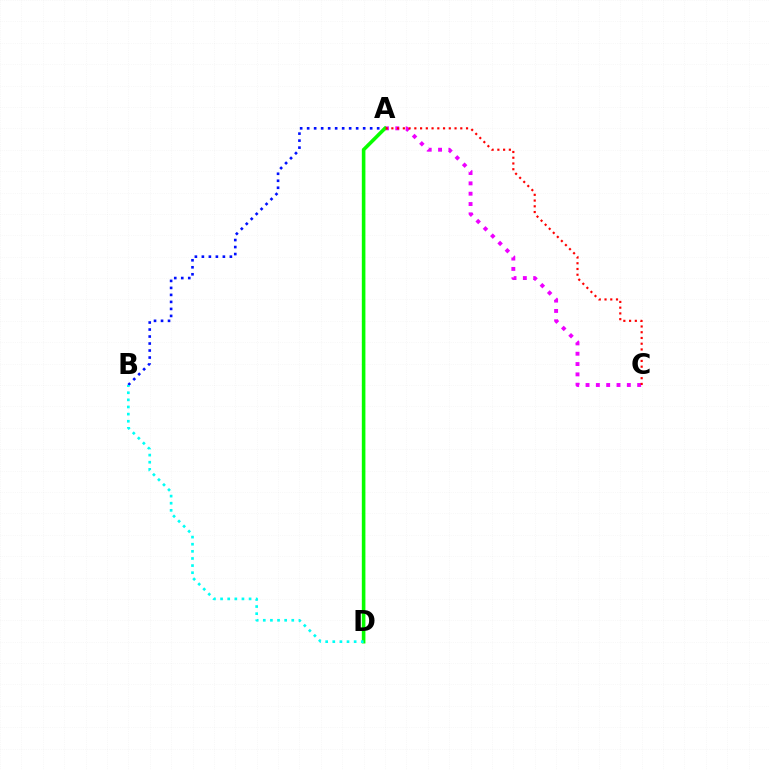{('A', 'D'): [{'color': '#fcf500', 'line_style': 'dotted', 'thickness': 2.03}, {'color': '#08ff00', 'line_style': 'solid', 'thickness': 2.58}], ('A', 'B'): [{'color': '#0010ff', 'line_style': 'dotted', 'thickness': 1.9}], ('A', 'C'): [{'color': '#ee00ff', 'line_style': 'dotted', 'thickness': 2.81}, {'color': '#ff0000', 'line_style': 'dotted', 'thickness': 1.56}], ('B', 'D'): [{'color': '#00fff6', 'line_style': 'dotted', 'thickness': 1.94}]}